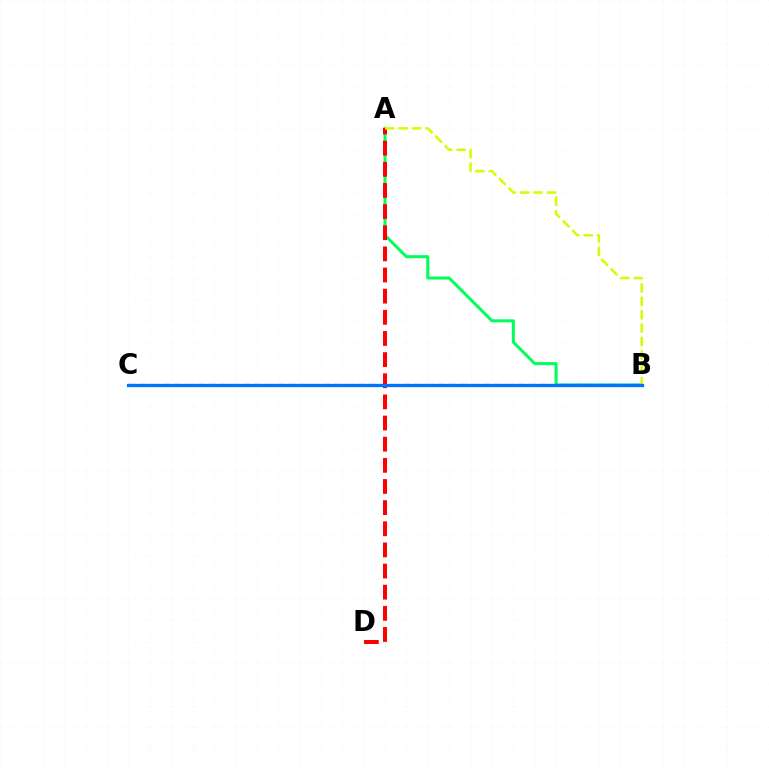{('A', 'B'): [{'color': '#00ff5c', 'line_style': 'solid', 'thickness': 2.18}, {'color': '#d1ff00', 'line_style': 'dashed', 'thickness': 1.82}], ('B', 'C'): [{'color': '#b900ff', 'line_style': 'dashed', 'thickness': 1.55}, {'color': '#0074ff', 'line_style': 'solid', 'thickness': 2.35}], ('A', 'D'): [{'color': '#ff0000', 'line_style': 'dashed', 'thickness': 2.87}]}